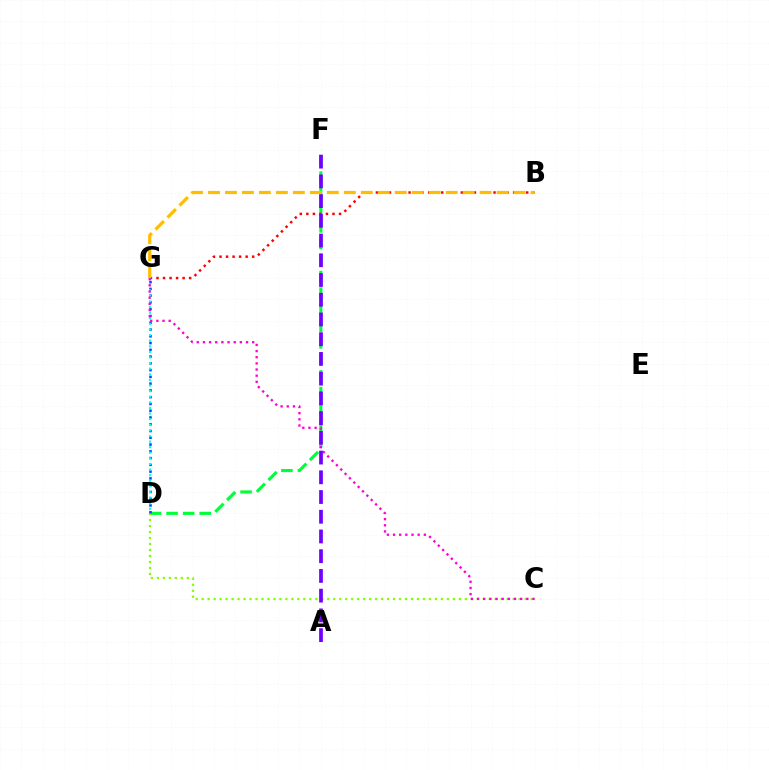{('D', 'F'): [{'color': '#00ff39', 'line_style': 'dashed', 'thickness': 2.25}], ('C', 'D'): [{'color': '#84ff00', 'line_style': 'dotted', 'thickness': 1.62}], ('D', 'G'): [{'color': '#004bff', 'line_style': 'dotted', 'thickness': 1.84}, {'color': '#00fff6', 'line_style': 'dotted', 'thickness': 1.52}], ('B', 'G'): [{'color': '#ff0000', 'line_style': 'dotted', 'thickness': 1.78}, {'color': '#ffbd00', 'line_style': 'dashed', 'thickness': 2.31}], ('C', 'G'): [{'color': '#ff00cf', 'line_style': 'dotted', 'thickness': 1.67}], ('A', 'F'): [{'color': '#7200ff', 'line_style': 'dashed', 'thickness': 2.68}]}